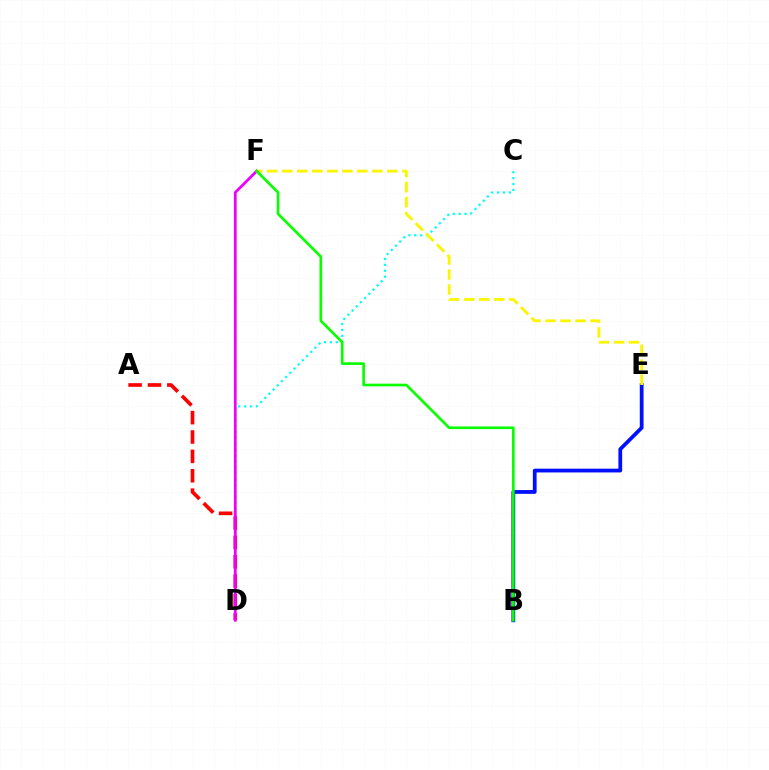{('C', 'D'): [{'color': '#00fff6', 'line_style': 'dotted', 'thickness': 1.61}], ('A', 'D'): [{'color': '#ff0000', 'line_style': 'dashed', 'thickness': 2.63}], ('B', 'E'): [{'color': '#0010ff', 'line_style': 'solid', 'thickness': 2.72}], ('E', 'F'): [{'color': '#fcf500', 'line_style': 'dashed', 'thickness': 2.04}], ('D', 'F'): [{'color': '#ee00ff', 'line_style': 'solid', 'thickness': 1.99}], ('B', 'F'): [{'color': '#08ff00', 'line_style': 'solid', 'thickness': 1.91}]}